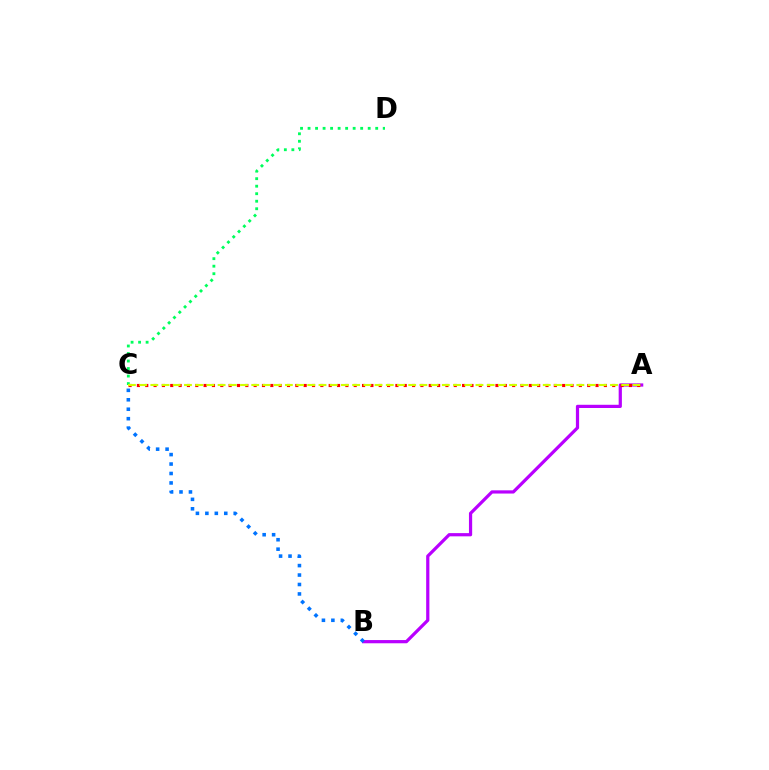{('A', 'B'): [{'color': '#b900ff', 'line_style': 'solid', 'thickness': 2.32}], ('A', 'C'): [{'color': '#ff0000', 'line_style': 'dotted', 'thickness': 2.27}, {'color': '#d1ff00', 'line_style': 'dashed', 'thickness': 1.52}], ('B', 'C'): [{'color': '#0074ff', 'line_style': 'dotted', 'thickness': 2.57}], ('C', 'D'): [{'color': '#00ff5c', 'line_style': 'dotted', 'thickness': 2.04}]}